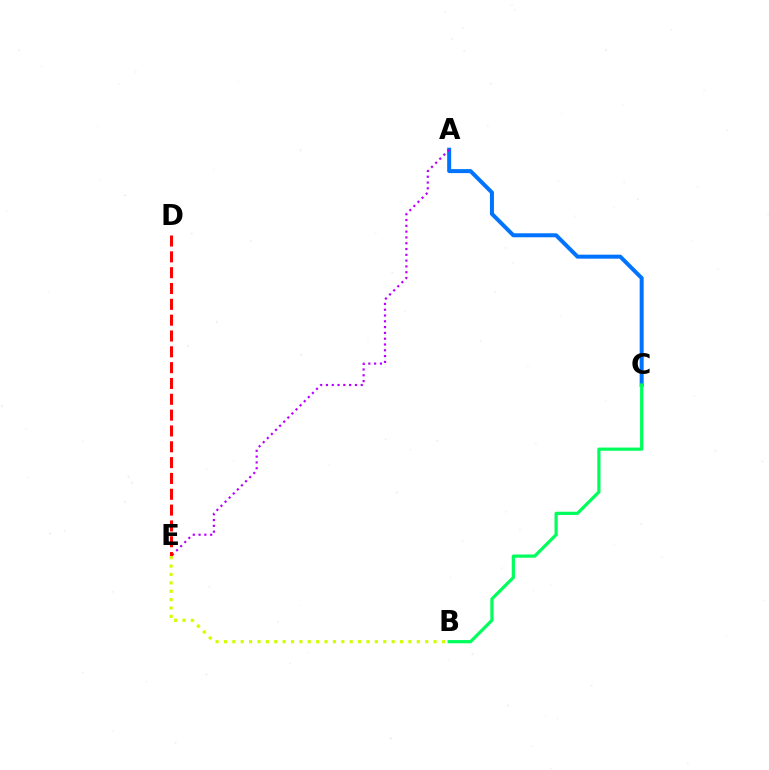{('A', 'C'): [{'color': '#0074ff', 'line_style': 'solid', 'thickness': 2.88}], ('A', 'E'): [{'color': '#b900ff', 'line_style': 'dotted', 'thickness': 1.57}], ('D', 'E'): [{'color': '#ff0000', 'line_style': 'dashed', 'thickness': 2.15}], ('B', 'E'): [{'color': '#d1ff00', 'line_style': 'dotted', 'thickness': 2.28}], ('B', 'C'): [{'color': '#00ff5c', 'line_style': 'solid', 'thickness': 2.31}]}